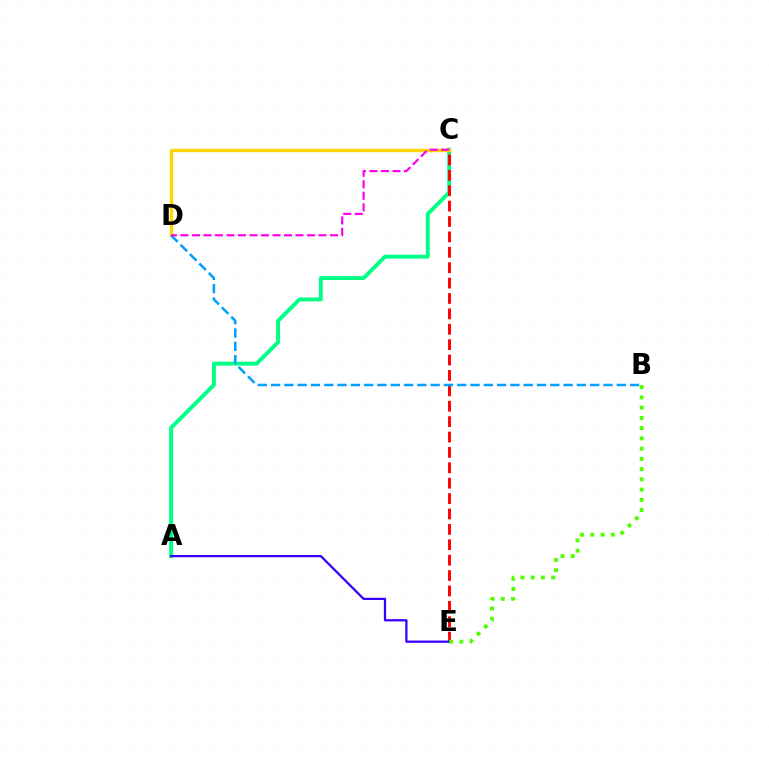{('A', 'C'): [{'color': '#00ff86', 'line_style': 'solid', 'thickness': 2.81}], ('C', 'E'): [{'color': '#ff0000', 'line_style': 'dashed', 'thickness': 2.09}], ('C', 'D'): [{'color': '#ffd500', 'line_style': 'solid', 'thickness': 2.47}, {'color': '#ff00ed', 'line_style': 'dashed', 'thickness': 1.56}], ('B', 'D'): [{'color': '#009eff', 'line_style': 'dashed', 'thickness': 1.81}], ('A', 'E'): [{'color': '#3700ff', 'line_style': 'solid', 'thickness': 1.62}], ('B', 'E'): [{'color': '#4fff00', 'line_style': 'dotted', 'thickness': 2.78}]}